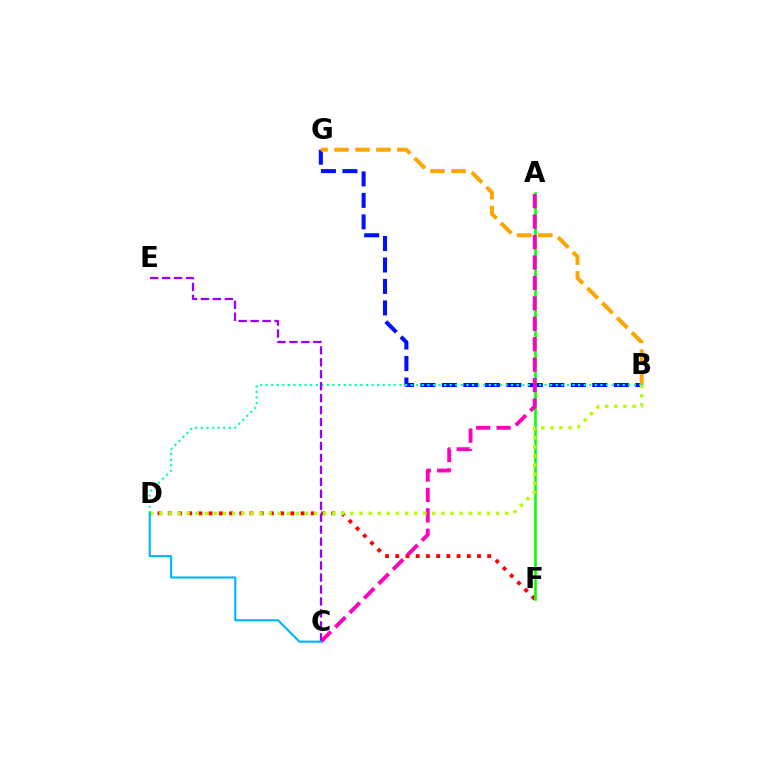{('B', 'G'): [{'color': '#0010ff', 'line_style': 'dashed', 'thickness': 2.92}, {'color': '#ffa500', 'line_style': 'dashed', 'thickness': 2.85}], ('D', 'F'): [{'color': '#ff0000', 'line_style': 'dotted', 'thickness': 2.78}], ('B', 'D'): [{'color': '#00ff9d', 'line_style': 'dotted', 'thickness': 1.52}, {'color': '#b3ff00', 'line_style': 'dotted', 'thickness': 2.47}], ('A', 'F'): [{'color': '#08ff00', 'line_style': 'solid', 'thickness': 1.86}], ('A', 'C'): [{'color': '#ff00bd', 'line_style': 'dashed', 'thickness': 2.78}], ('C', 'E'): [{'color': '#9b00ff', 'line_style': 'dashed', 'thickness': 1.62}], ('C', 'D'): [{'color': '#00b5ff', 'line_style': 'solid', 'thickness': 1.53}]}